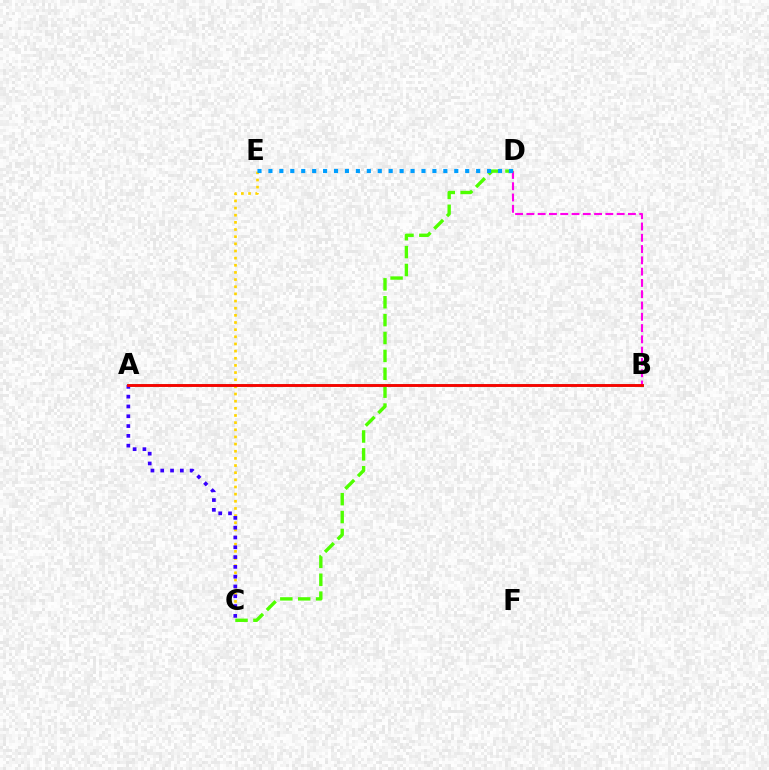{('C', 'E'): [{'color': '#ffd500', 'line_style': 'dotted', 'thickness': 1.94}], ('A', 'B'): [{'color': '#00ff86', 'line_style': 'solid', 'thickness': 2.13}, {'color': '#ff0000', 'line_style': 'solid', 'thickness': 2.05}], ('B', 'D'): [{'color': '#ff00ed', 'line_style': 'dashed', 'thickness': 1.53}], ('C', 'D'): [{'color': '#4fff00', 'line_style': 'dashed', 'thickness': 2.43}], ('A', 'C'): [{'color': '#3700ff', 'line_style': 'dotted', 'thickness': 2.66}], ('D', 'E'): [{'color': '#009eff', 'line_style': 'dotted', 'thickness': 2.97}]}